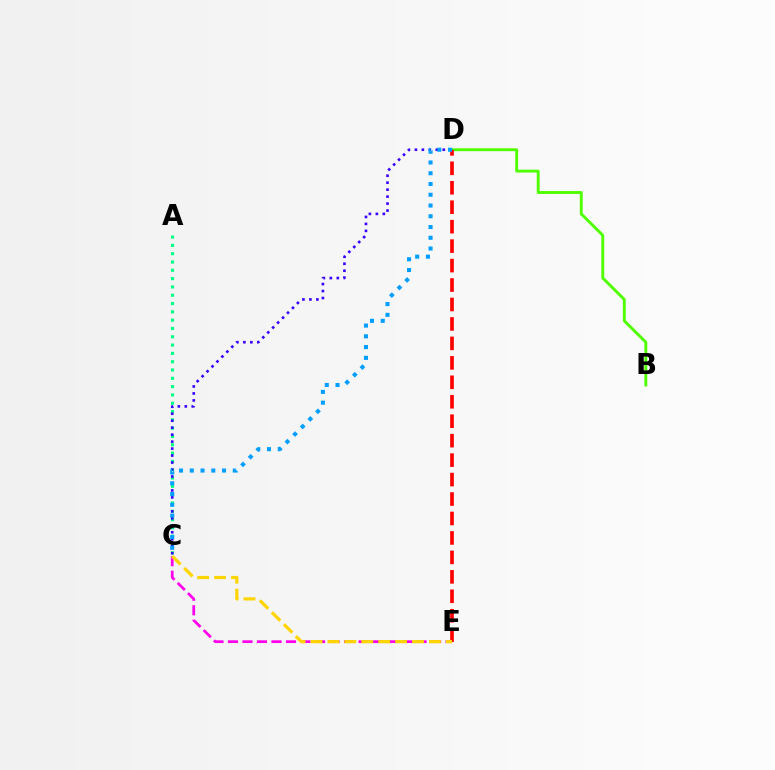{('B', 'D'): [{'color': '#4fff00', 'line_style': 'solid', 'thickness': 2.08}], ('A', 'C'): [{'color': '#00ff86', 'line_style': 'dotted', 'thickness': 2.26}], ('D', 'E'): [{'color': '#ff0000', 'line_style': 'dashed', 'thickness': 2.64}], ('C', 'E'): [{'color': '#ff00ed', 'line_style': 'dashed', 'thickness': 1.97}, {'color': '#ffd500', 'line_style': 'dashed', 'thickness': 2.3}], ('C', 'D'): [{'color': '#3700ff', 'line_style': 'dotted', 'thickness': 1.89}, {'color': '#009eff', 'line_style': 'dotted', 'thickness': 2.92}]}